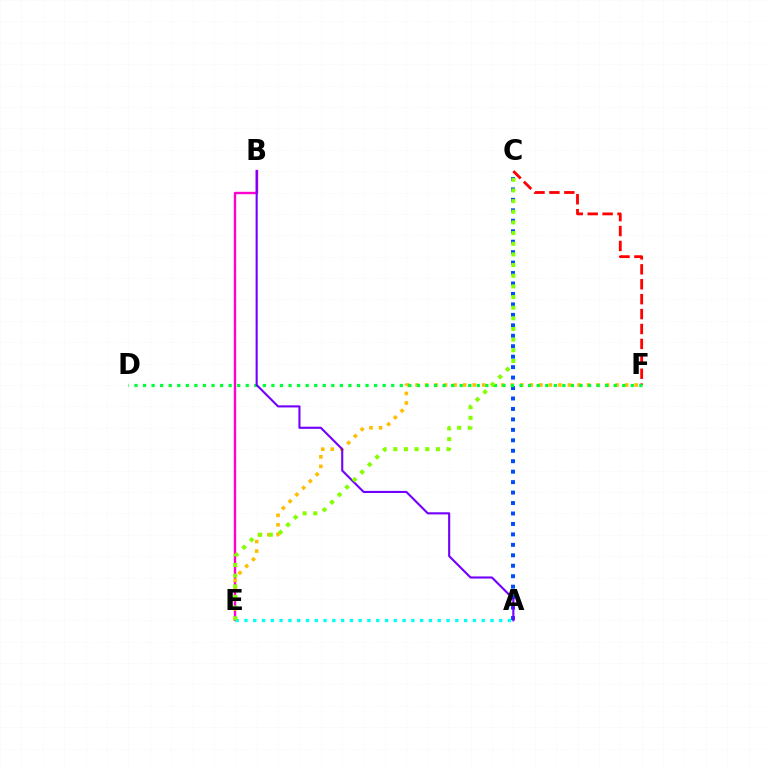{('B', 'E'): [{'color': '#ff00cf', 'line_style': 'solid', 'thickness': 1.73}], ('A', 'C'): [{'color': '#004bff', 'line_style': 'dotted', 'thickness': 2.84}], ('C', 'F'): [{'color': '#ff0000', 'line_style': 'dashed', 'thickness': 2.03}], ('E', 'F'): [{'color': '#ffbd00', 'line_style': 'dotted', 'thickness': 2.59}], ('D', 'F'): [{'color': '#00ff39', 'line_style': 'dotted', 'thickness': 2.33}], ('A', 'E'): [{'color': '#00fff6', 'line_style': 'dotted', 'thickness': 2.39}], ('A', 'B'): [{'color': '#7200ff', 'line_style': 'solid', 'thickness': 1.52}], ('C', 'E'): [{'color': '#84ff00', 'line_style': 'dotted', 'thickness': 2.9}]}